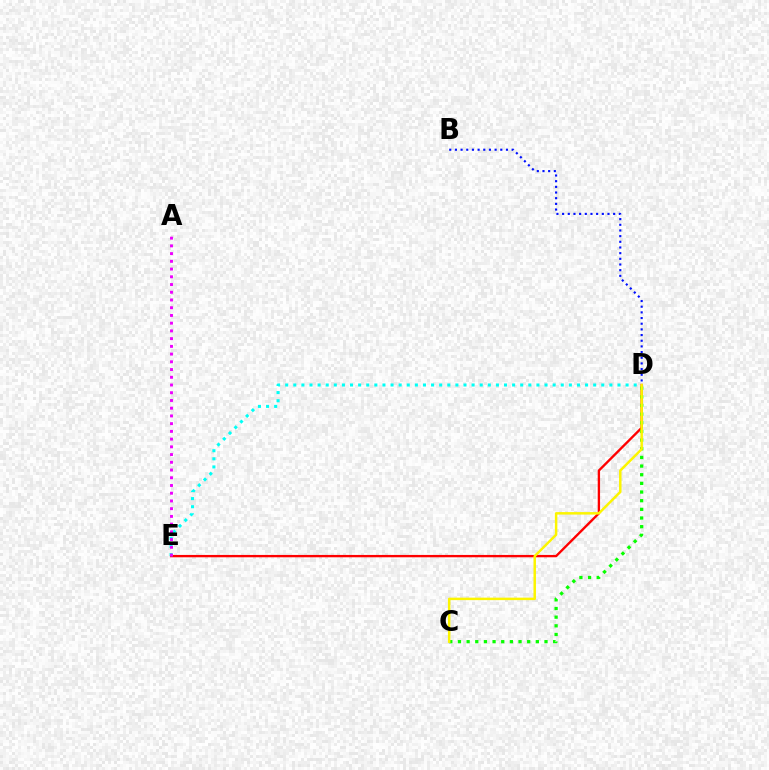{('D', 'E'): [{'color': '#ff0000', 'line_style': 'solid', 'thickness': 1.69}, {'color': '#00fff6', 'line_style': 'dotted', 'thickness': 2.2}], ('C', 'D'): [{'color': '#08ff00', 'line_style': 'dotted', 'thickness': 2.35}, {'color': '#fcf500', 'line_style': 'solid', 'thickness': 1.79}], ('B', 'D'): [{'color': '#0010ff', 'line_style': 'dotted', 'thickness': 1.54}], ('A', 'E'): [{'color': '#ee00ff', 'line_style': 'dotted', 'thickness': 2.1}]}